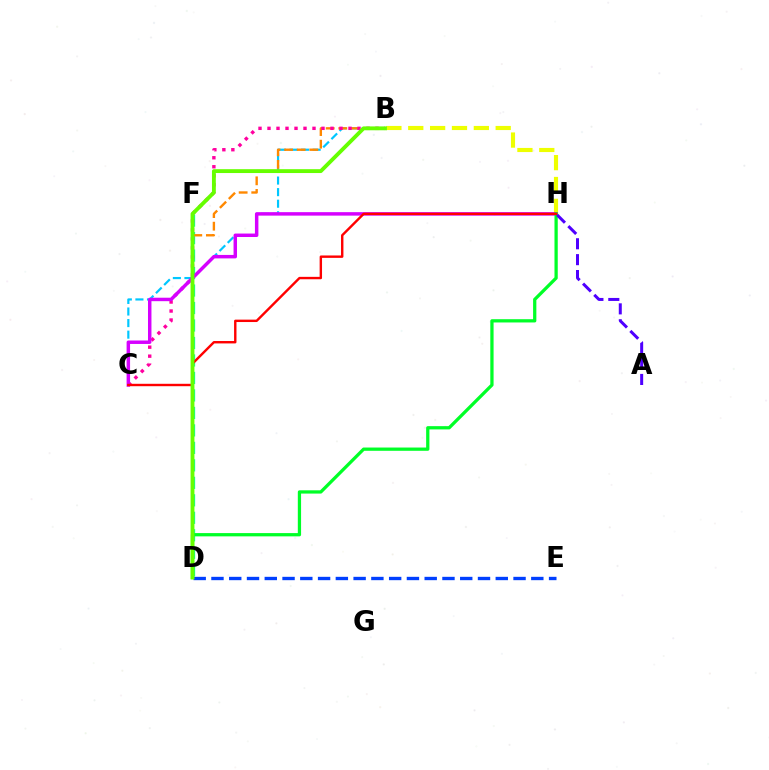{('B', 'H'): [{'color': '#eeff00', 'line_style': 'dashed', 'thickness': 2.97}], ('D', 'F'): [{'color': '#00ffaf', 'line_style': 'dashed', 'thickness': 2.37}], ('D', 'E'): [{'color': '#003fff', 'line_style': 'dashed', 'thickness': 2.41}], ('B', 'C'): [{'color': '#00c7ff', 'line_style': 'dashed', 'thickness': 1.57}, {'color': '#ff00a0', 'line_style': 'dotted', 'thickness': 2.45}], ('B', 'D'): [{'color': '#ff8800', 'line_style': 'dashed', 'thickness': 1.71}, {'color': '#66ff00', 'line_style': 'solid', 'thickness': 2.78}], ('C', 'H'): [{'color': '#d600ff', 'line_style': 'solid', 'thickness': 2.49}, {'color': '#ff0000', 'line_style': 'solid', 'thickness': 1.73}], ('D', 'H'): [{'color': '#00ff27', 'line_style': 'solid', 'thickness': 2.35}], ('A', 'H'): [{'color': '#4f00ff', 'line_style': 'dashed', 'thickness': 2.16}]}